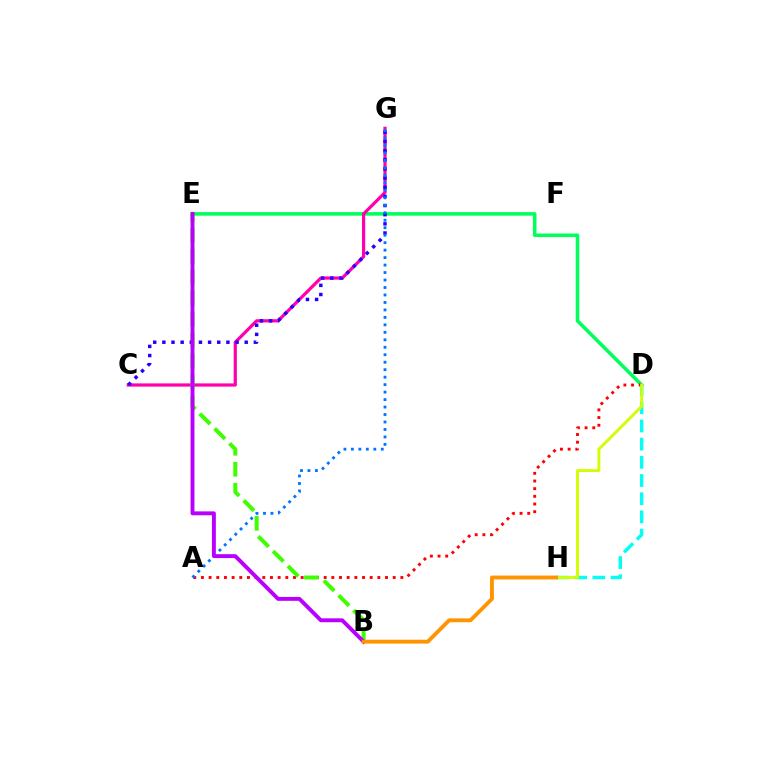{('D', 'E'): [{'color': '#00ff5c', 'line_style': 'solid', 'thickness': 2.56}], ('C', 'G'): [{'color': '#ff00ac', 'line_style': 'solid', 'thickness': 2.31}, {'color': '#2500ff', 'line_style': 'dotted', 'thickness': 2.49}], ('A', 'D'): [{'color': '#ff0000', 'line_style': 'dotted', 'thickness': 2.08}], ('D', 'H'): [{'color': '#00fff6', 'line_style': 'dashed', 'thickness': 2.47}, {'color': '#d1ff00', 'line_style': 'solid', 'thickness': 2.08}], ('B', 'E'): [{'color': '#3dff00', 'line_style': 'dashed', 'thickness': 2.85}, {'color': '#b900ff', 'line_style': 'solid', 'thickness': 2.81}], ('A', 'G'): [{'color': '#0074ff', 'line_style': 'dotted', 'thickness': 2.03}], ('B', 'H'): [{'color': '#ff9400', 'line_style': 'solid', 'thickness': 2.78}]}